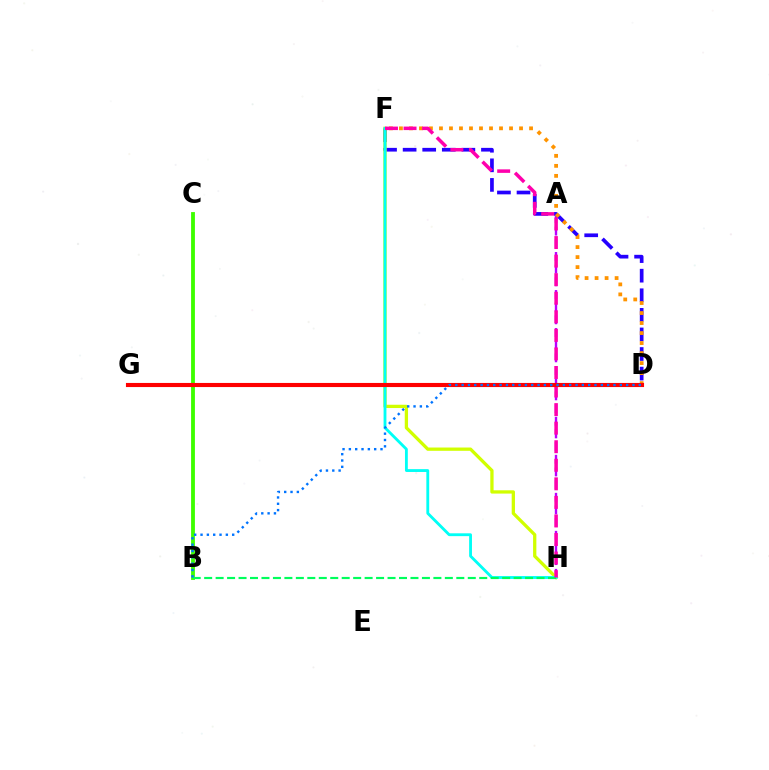{('A', 'H'): [{'color': '#b900ff', 'line_style': 'dashed', 'thickness': 1.72}], ('D', 'F'): [{'color': '#2500ff', 'line_style': 'dashed', 'thickness': 2.66}, {'color': '#ff9400', 'line_style': 'dotted', 'thickness': 2.72}], ('F', 'H'): [{'color': '#d1ff00', 'line_style': 'solid', 'thickness': 2.36}, {'color': '#00fff6', 'line_style': 'solid', 'thickness': 2.04}, {'color': '#ff00ac', 'line_style': 'dashed', 'thickness': 2.52}], ('B', 'C'): [{'color': '#3dff00', 'line_style': 'solid', 'thickness': 2.76}], ('B', 'H'): [{'color': '#00ff5c', 'line_style': 'dashed', 'thickness': 1.56}], ('D', 'G'): [{'color': '#ff0000', 'line_style': 'solid', 'thickness': 2.96}], ('B', 'D'): [{'color': '#0074ff', 'line_style': 'dotted', 'thickness': 1.72}]}